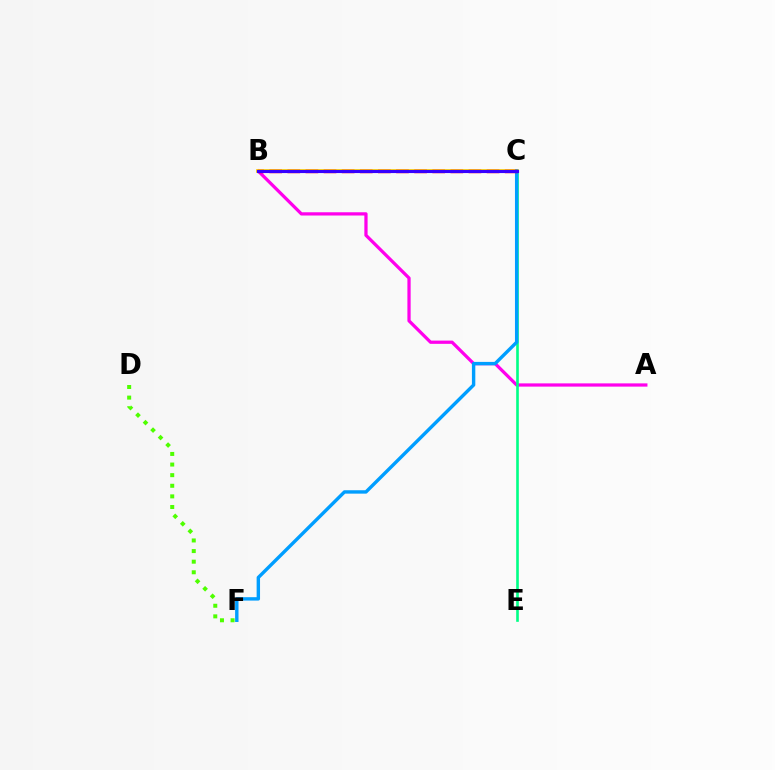{('D', 'F'): [{'color': '#4fff00', 'line_style': 'dotted', 'thickness': 2.88}], ('A', 'B'): [{'color': '#ff00ed', 'line_style': 'solid', 'thickness': 2.34}], ('C', 'E'): [{'color': '#00ff86', 'line_style': 'solid', 'thickness': 1.9}], ('B', 'C'): [{'color': '#ffd500', 'line_style': 'solid', 'thickness': 2.7}, {'color': '#ff0000', 'line_style': 'dashed', 'thickness': 2.46}, {'color': '#3700ff', 'line_style': 'solid', 'thickness': 2.25}], ('C', 'F'): [{'color': '#009eff', 'line_style': 'solid', 'thickness': 2.45}]}